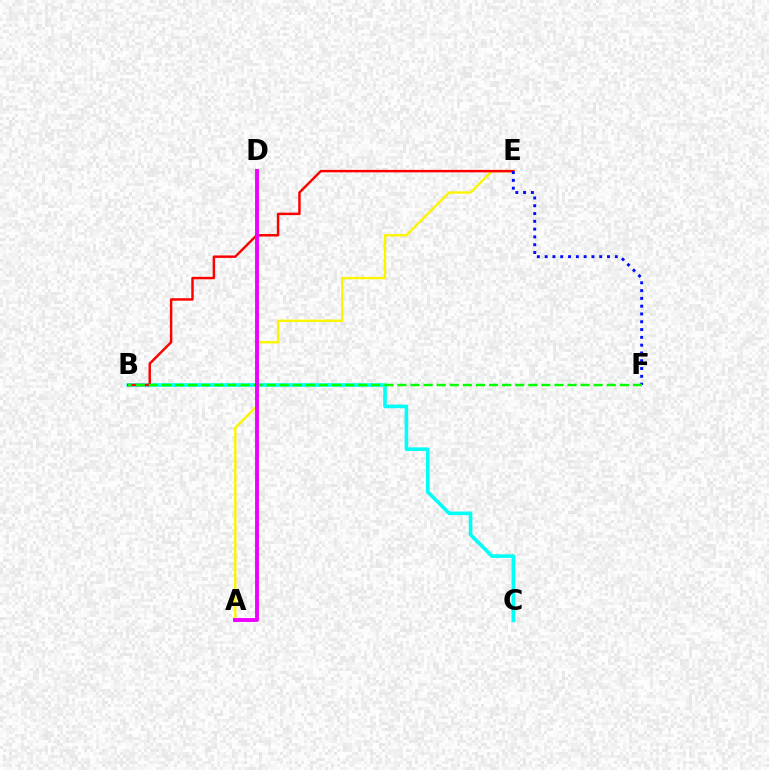{('B', 'C'): [{'color': '#00fff6', 'line_style': 'solid', 'thickness': 2.59}], ('A', 'E'): [{'color': '#fcf500', 'line_style': 'solid', 'thickness': 1.73}], ('B', 'E'): [{'color': '#ff0000', 'line_style': 'solid', 'thickness': 1.77}], ('E', 'F'): [{'color': '#0010ff', 'line_style': 'dotted', 'thickness': 2.12}], ('B', 'F'): [{'color': '#08ff00', 'line_style': 'dashed', 'thickness': 1.78}], ('A', 'D'): [{'color': '#ee00ff', 'line_style': 'solid', 'thickness': 2.8}]}